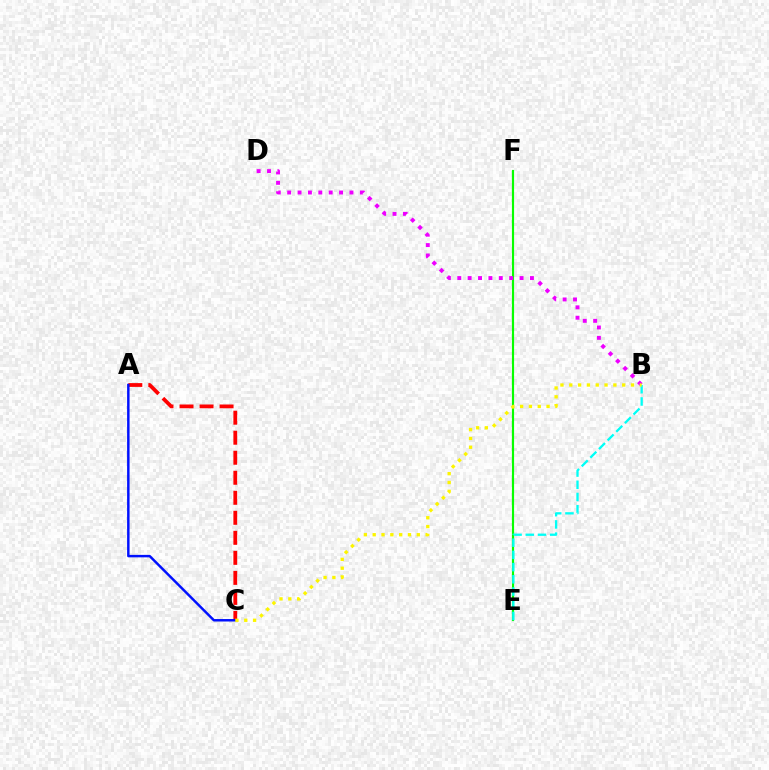{('E', 'F'): [{'color': '#08ff00', 'line_style': 'solid', 'thickness': 1.56}], ('B', 'E'): [{'color': '#00fff6', 'line_style': 'dashed', 'thickness': 1.66}], ('B', 'D'): [{'color': '#ee00ff', 'line_style': 'dotted', 'thickness': 2.82}], ('A', 'C'): [{'color': '#ff0000', 'line_style': 'dashed', 'thickness': 2.72}, {'color': '#0010ff', 'line_style': 'solid', 'thickness': 1.77}], ('B', 'C'): [{'color': '#fcf500', 'line_style': 'dotted', 'thickness': 2.4}]}